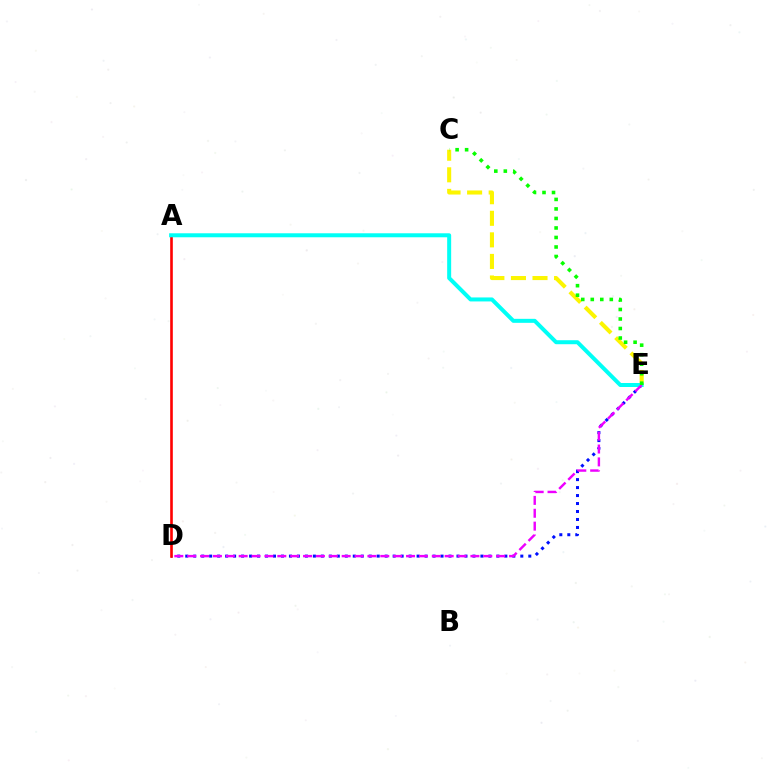{('D', 'E'): [{'color': '#0010ff', 'line_style': 'dotted', 'thickness': 2.17}, {'color': '#ee00ff', 'line_style': 'dashed', 'thickness': 1.75}], ('C', 'E'): [{'color': '#fcf500', 'line_style': 'dashed', 'thickness': 2.93}, {'color': '#08ff00', 'line_style': 'dotted', 'thickness': 2.58}], ('A', 'D'): [{'color': '#ff0000', 'line_style': 'solid', 'thickness': 1.89}], ('A', 'E'): [{'color': '#00fff6', 'line_style': 'solid', 'thickness': 2.88}]}